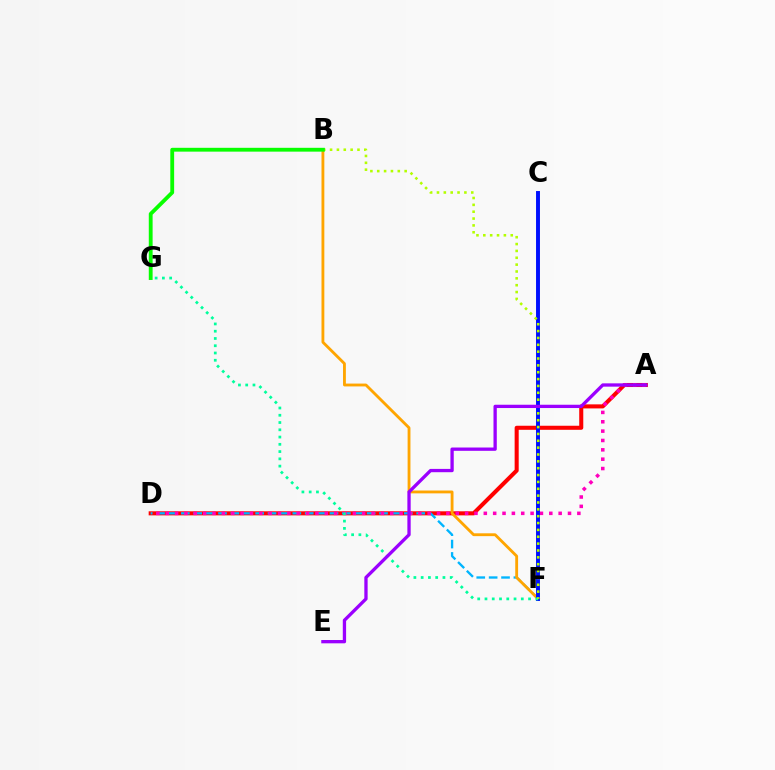{('A', 'D'): [{'color': '#ff0000', 'line_style': 'solid', 'thickness': 2.92}, {'color': '#ff00bd', 'line_style': 'dotted', 'thickness': 2.54}], ('D', 'F'): [{'color': '#00b5ff', 'line_style': 'dashed', 'thickness': 1.68}], ('B', 'F'): [{'color': '#ffa500', 'line_style': 'solid', 'thickness': 2.04}, {'color': '#b3ff00', 'line_style': 'dotted', 'thickness': 1.86}], ('C', 'F'): [{'color': '#0010ff', 'line_style': 'solid', 'thickness': 2.83}], ('F', 'G'): [{'color': '#00ff9d', 'line_style': 'dotted', 'thickness': 1.97}], ('B', 'G'): [{'color': '#08ff00', 'line_style': 'solid', 'thickness': 2.75}], ('A', 'E'): [{'color': '#9b00ff', 'line_style': 'solid', 'thickness': 2.38}]}